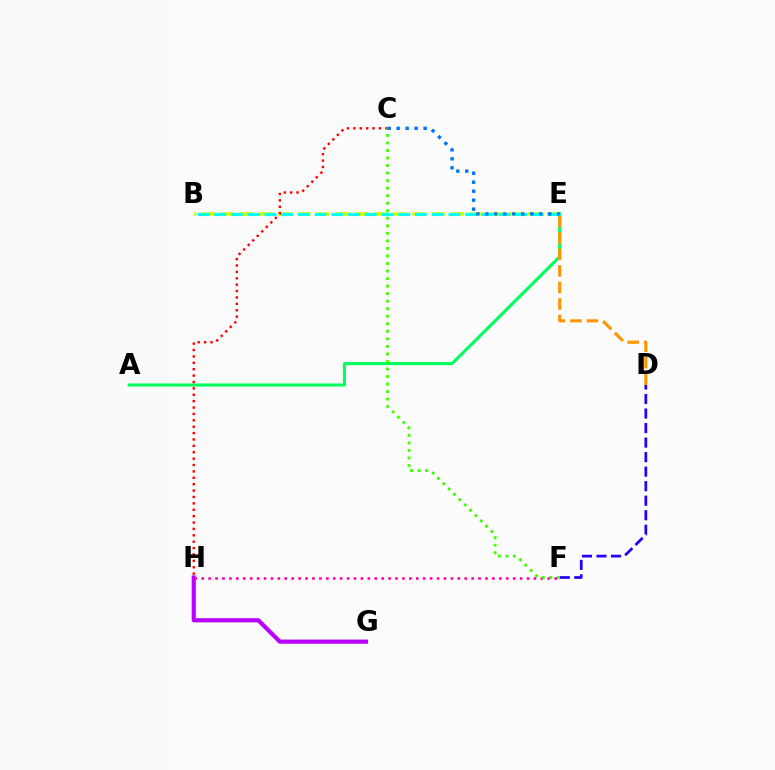{('G', 'H'): [{'color': '#b900ff', 'line_style': 'solid', 'thickness': 3.0}], ('F', 'H'): [{'color': '#ff00ac', 'line_style': 'dotted', 'thickness': 1.88}], ('B', 'E'): [{'color': '#d1ff00', 'line_style': 'dashed', 'thickness': 2.6}, {'color': '#00fff6', 'line_style': 'dashed', 'thickness': 2.27}], ('A', 'E'): [{'color': '#00ff5c', 'line_style': 'solid', 'thickness': 2.22}], ('C', 'H'): [{'color': '#ff0000', 'line_style': 'dotted', 'thickness': 1.74}], ('D', 'F'): [{'color': '#2500ff', 'line_style': 'dashed', 'thickness': 1.97}], ('D', 'E'): [{'color': '#ff9400', 'line_style': 'dashed', 'thickness': 2.25}], ('C', 'F'): [{'color': '#3dff00', 'line_style': 'dotted', 'thickness': 2.05}], ('C', 'E'): [{'color': '#0074ff', 'line_style': 'dotted', 'thickness': 2.44}]}